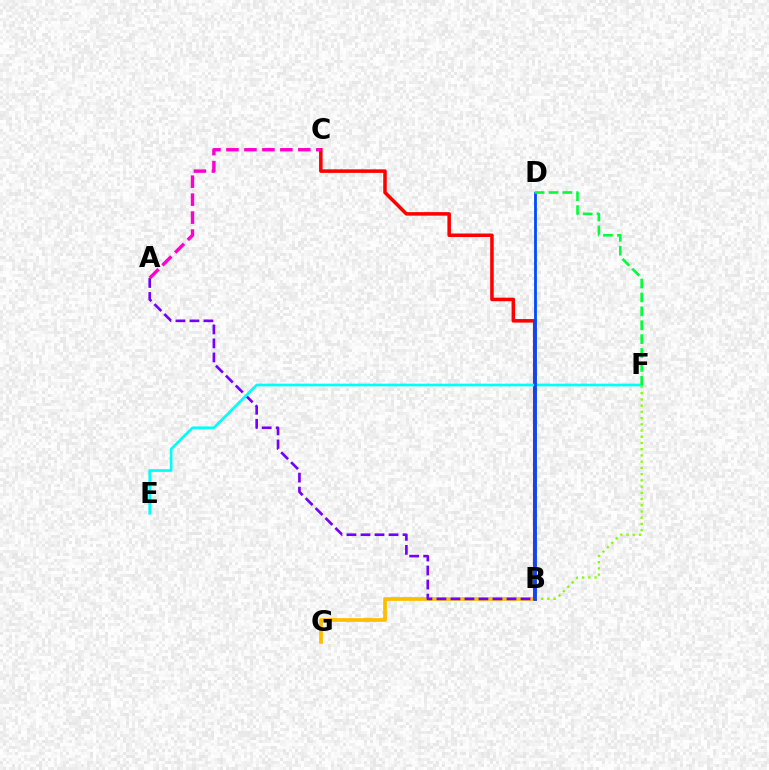{('B', 'F'): [{'color': '#84ff00', 'line_style': 'dotted', 'thickness': 1.69}], ('B', 'G'): [{'color': '#ffbd00', 'line_style': 'solid', 'thickness': 2.69}], ('B', 'C'): [{'color': '#ff0000', 'line_style': 'solid', 'thickness': 2.55}], ('A', 'B'): [{'color': '#7200ff', 'line_style': 'dashed', 'thickness': 1.9}], ('E', 'F'): [{'color': '#00fff6', 'line_style': 'solid', 'thickness': 1.93}], ('B', 'D'): [{'color': '#004bff', 'line_style': 'solid', 'thickness': 2.01}], ('A', 'C'): [{'color': '#ff00cf', 'line_style': 'dashed', 'thickness': 2.44}], ('D', 'F'): [{'color': '#00ff39', 'line_style': 'dashed', 'thickness': 1.89}]}